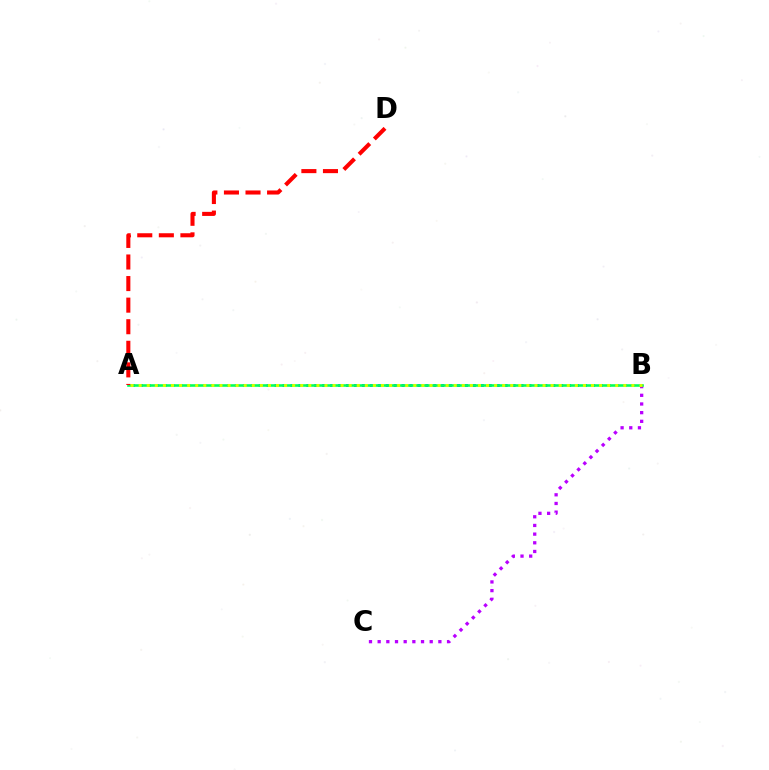{('B', 'C'): [{'color': '#b900ff', 'line_style': 'dotted', 'thickness': 2.36}], ('A', 'B'): [{'color': '#0074ff', 'line_style': 'dotted', 'thickness': 2.16}, {'color': '#00ff5c', 'line_style': 'solid', 'thickness': 1.86}, {'color': '#d1ff00', 'line_style': 'dotted', 'thickness': 2.19}], ('A', 'D'): [{'color': '#ff0000', 'line_style': 'dashed', 'thickness': 2.93}]}